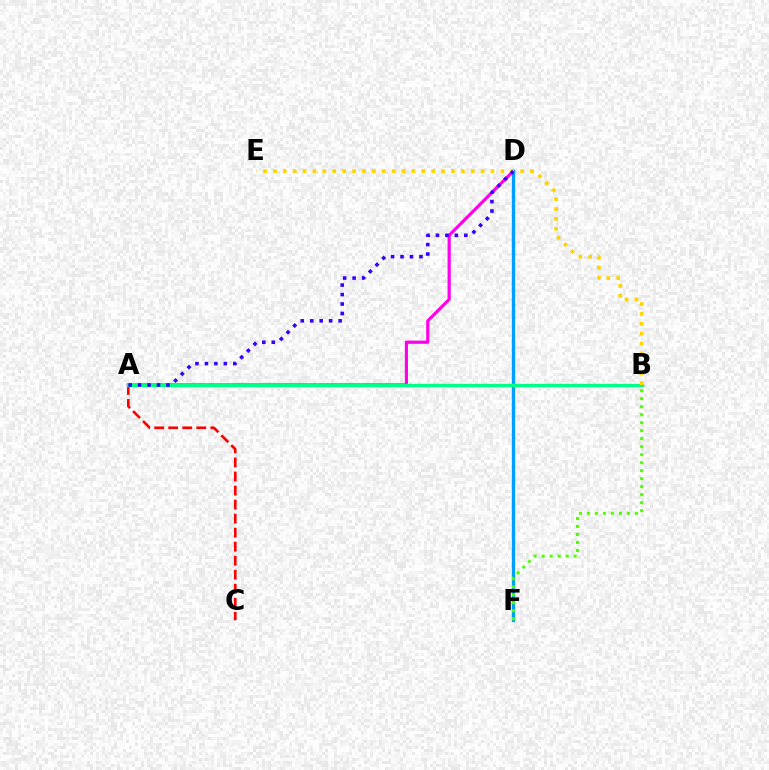{('A', 'D'): [{'color': '#ff00ed', 'line_style': 'solid', 'thickness': 2.29}, {'color': '#3700ff', 'line_style': 'dotted', 'thickness': 2.57}], ('D', 'F'): [{'color': '#009eff', 'line_style': 'solid', 'thickness': 2.38}], ('A', 'C'): [{'color': '#ff0000', 'line_style': 'dashed', 'thickness': 1.91}], ('A', 'B'): [{'color': '#00ff86', 'line_style': 'solid', 'thickness': 2.42}], ('B', 'E'): [{'color': '#ffd500', 'line_style': 'dotted', 'thickness': 2.69}], ('B', 'F'): [{'color': '#4fff00', 'line_style': 'dotted', 'thickness': 2.17}]}